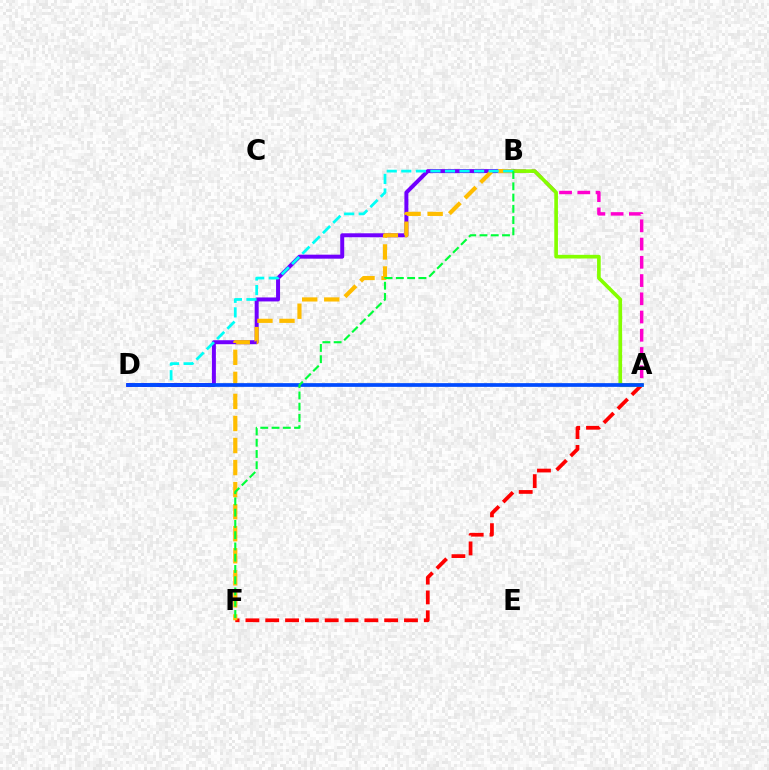{('A', 'F'): [{'color': '#ff0000', 'line_style': 'dashed', 'thickness': 2.69}], ('B', 'D'): [{'color': '#7200ff', 'line_style': 'solid', 'thickness': 2.87}, {'color': '#00fff6', 'line_style': 'dashed', 'thickness': 1.98}], ('B', 'F'): [{'color': '#ffbd00', 'line_style': 'dashed', 'thickness': 3.0}, {'color': '#00ff39', 'line_style': 'dashed', 'thickness': 1.53}], ('A', 'B'): [{'color': '#ff00cf', 'line_style': 'dashed', 'thickness': 2.48}, {'color': '#84ff00', 'line_style': 'solid', 'thickness': 2.63}], ('A', 'D'): [{'color': '#004bff', 'line_style': 'solid', 'thickness': 2.67}]}